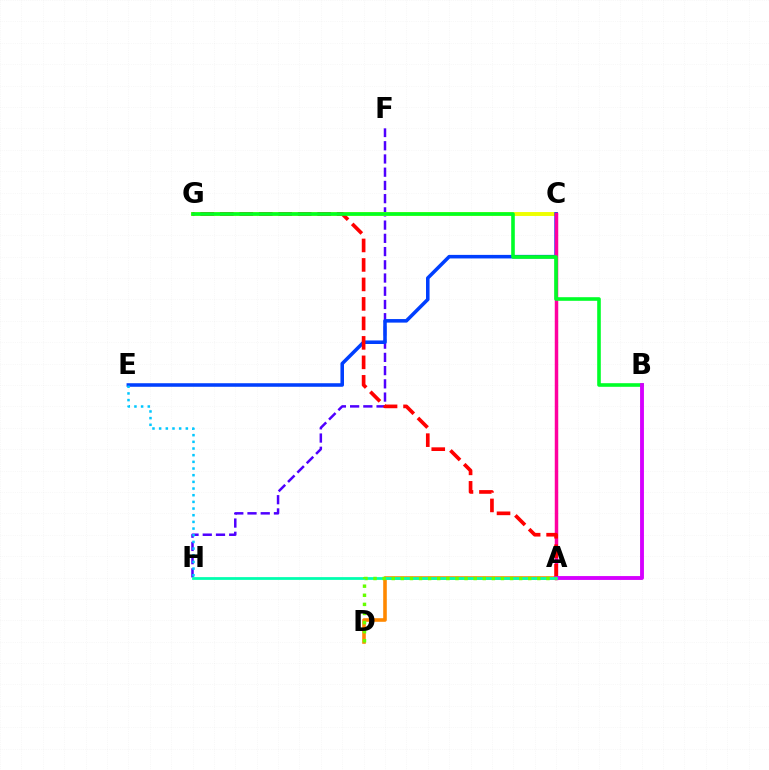{('F', 'H'): [{'color': '#4f00ff', 'line_style': 'dashed', 'thickness': 1.8}], ('C', 'G'): [{'color': '#eeff00', 'line_style': 'solid', 'thickness': 2.83}], ('C', 'E'): [{'color': '#003fff', 'line_style': 'solid', 'thickness': 2.56}], ('A', 'D'): [{'color': '#ff8800', 'line_style': 'solid', 'thickness': 2.59}, {'color': '#66ff00', 'line_style': 'dotted', 'thickness': 2.47}], ('A', 'C'): [{'color': '#ff00a0', 'line_style': 'solid', 'thickness': 2.5}], ('A', 'G'): [{'color': '#ff0000', 'line_style': 'dashed', 'thickness': 2.65}], ('E', 'H'): [{'color': '#00c7ff', 'line_style': 'dotted', 'thickness': 1.81}], ('B', 'G'): [{'color': '#00ff27', 'line_style': 'solid', 'thickness': 2.6}], ('A', 'B'): [{'color': '#d600ff', 'line_style': 'solid', 'thickness': 2.78}], ('A', 'H'): [{'color': '#00ffaf', 'line_style': 'solid', 'thickness': 1.99}]}